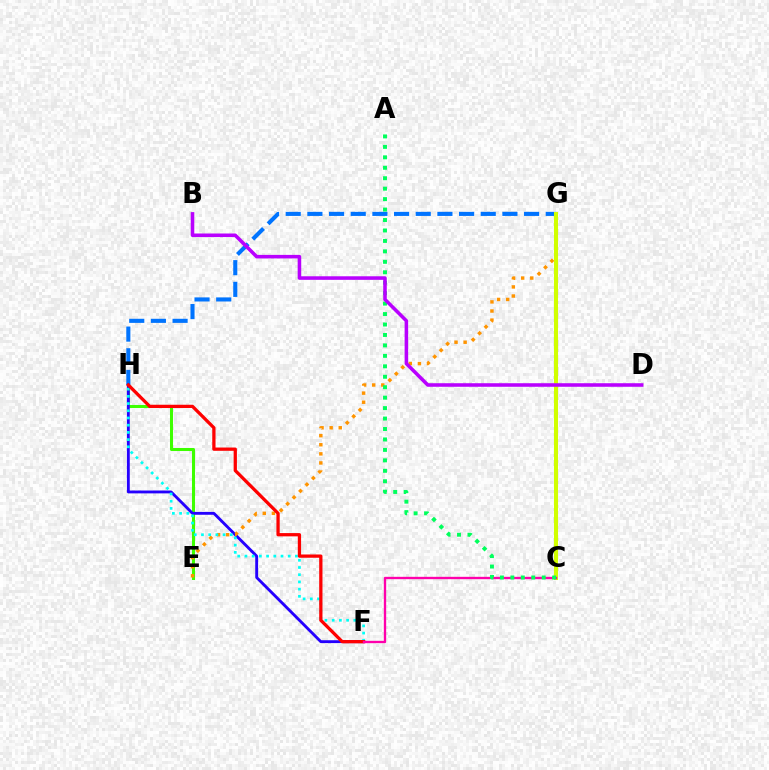{('E', 'H'): [{'color': '#3dff00', 'line_style': 'solid', 'thickness': 2.19}], ('G', 'H'): [{'color': '#0074ff', 'line_style': 'dashed', 'thickness': 2.94}], ('F', 'H'): [{'color': '#2500ff', 'line_style': 'solid', 'thickness': 2.06}, {'color': '#00fff6', 'line_style': 'dotted', 'thickness': 1.96}, {'color': '#ff0000', 'line_style': 'solid', 'thickness': 2.35}], ('E', 'G'): [{'color': '#ff9400', 'line_style': 'dotted', 'thickness': 2.47}], ('C', 'G'): [{'color': '#d1ff00', 'line_style': 'solid', 'thickness': 2.92}], ('C', 'F'): [{'color': '#ff00ac', 'line_style': 'solid', 'thickness': 1.69}], ('A', 'C'): [{'color': '#00ff5c', 'line_style': 'dotted', 'thickness': 2.84}], ('B', 'D'): [{'color': '#b900ff', 'line_style': 'solid', 'thickness': 2.56}]}